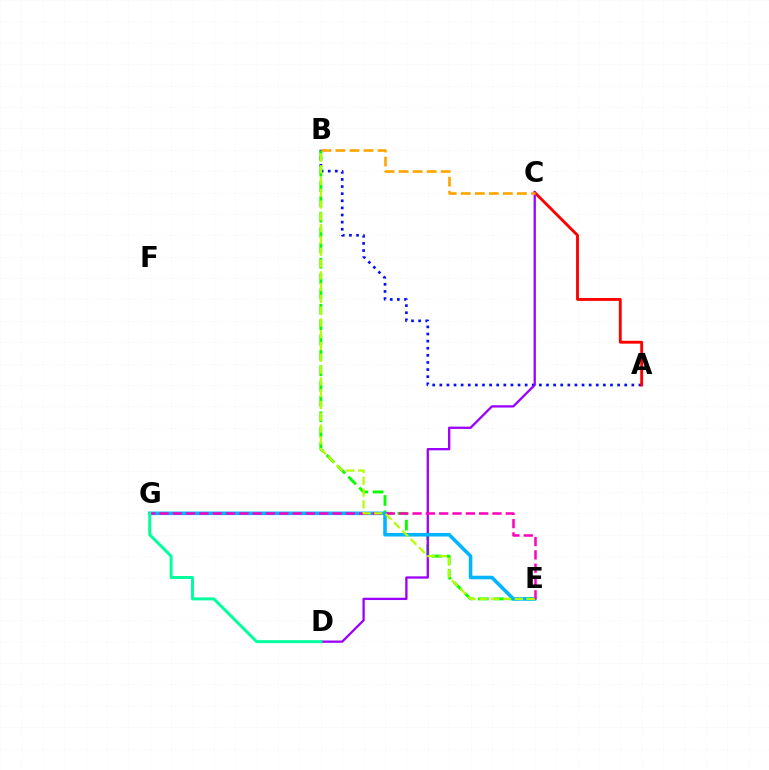{('A', 'B'): [{'color': '#0010ff', 'line_style': 'dotted', 'thickness': 1.93}], ('B', 'E'): [{'color': '#08ff00', 'line_style': 'dashed', 'thickness': 2.09}, {'color': '#b3ff00', 'line_style': 'dashed', 'thickness': 1.6}], ('A', 'C'): [{'color': '#ff0000', 'line_style': 'solid', 'thickness': 2.06}], ('C', 'D'): [{'color': '#9b00ff', 'line_style': 'solid', 'thickness': 1.65}], ('E', 'G'): [{'color': '#00b5ff', 'line_style': 'solid', 'thickness': 2.56}, {'color': '#ff00bd', 'line_style': 'dashed', 'thickness': 1.81}], ('D', 'G'): [{'color': '#00ff9d', 'line_style': 'solid', 'thickness': 2.13}], ('B', 'C'): [{'color': '#ffa500', 'line_style': 'dashed', 'thickness': 1.91}]}